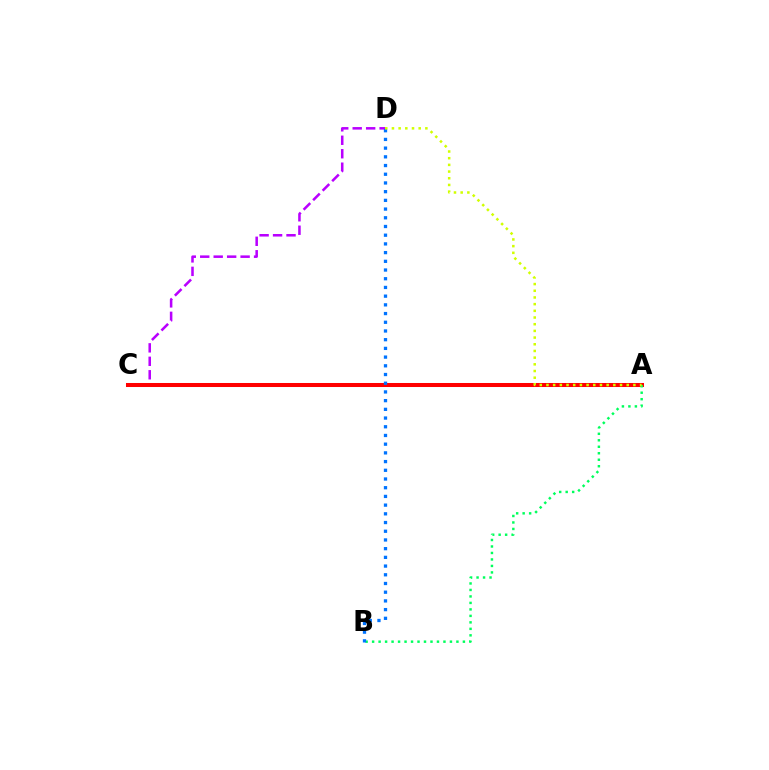{('C', 'D'): [{'color': '#b900ff', 'line_style': 'dashed', 'thickness': 1.83}], ('A', 'C'): [{'color': '#ff0000', 'line_style': 'solid', 'thickness': 2.9}], ('A', 'B'): [{'color': '#00ff5c', 'line_style': 'dotted', 'thickness': 1.76}], ('B', 'D'): [{'color': '#0074ff', 'line_style': 'dotted', 'thickness': 2.37}], ('A', 'D'): [{'color': '#d1ff00', 'line_style': 'dotted', 'thickness': 1.82}]}